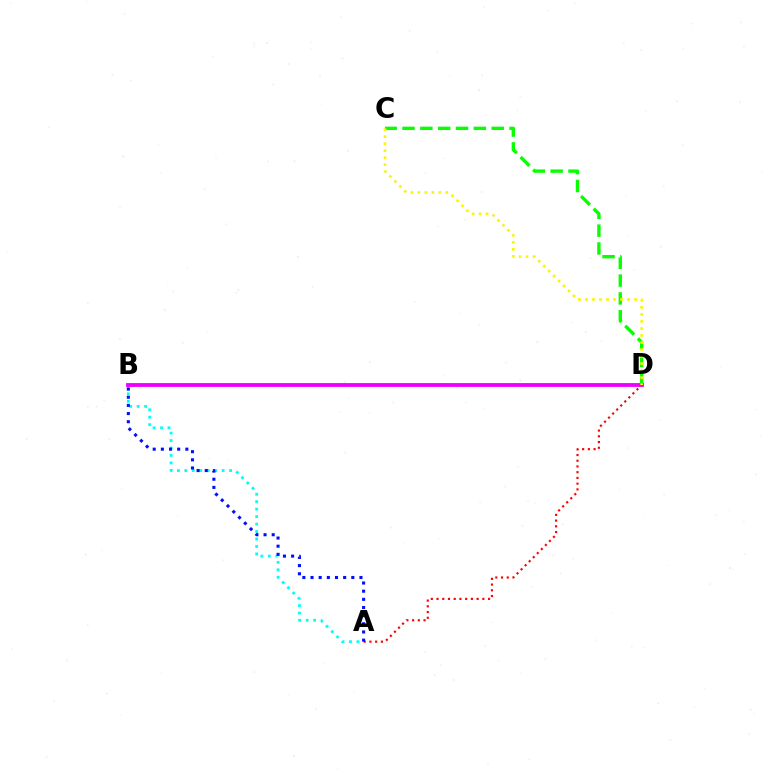{('A', 'B'): [{'color': '#00fff6', 'line_style': 'dotted', 'thickness': 2.03}, {'color': '#0010ff', 'line_style': 'dotted', 'thickness': 2.22}], ('C', 'D'): [{'color': '#08ff00', 'line_style': 'dashed', 'thickness': 2.42}, {'color': '#fcf500', 'line_style': 'dotted', 'thickness': 1.91}], ('A', 'D'): [{'color': '#ff0000', 'line_style': 'dotted', 'thickness': 1.56}], ('B', 'D'): [{'color': '#ee00ff', 'line_style': 'solid', 'thickness': 2.76}]}